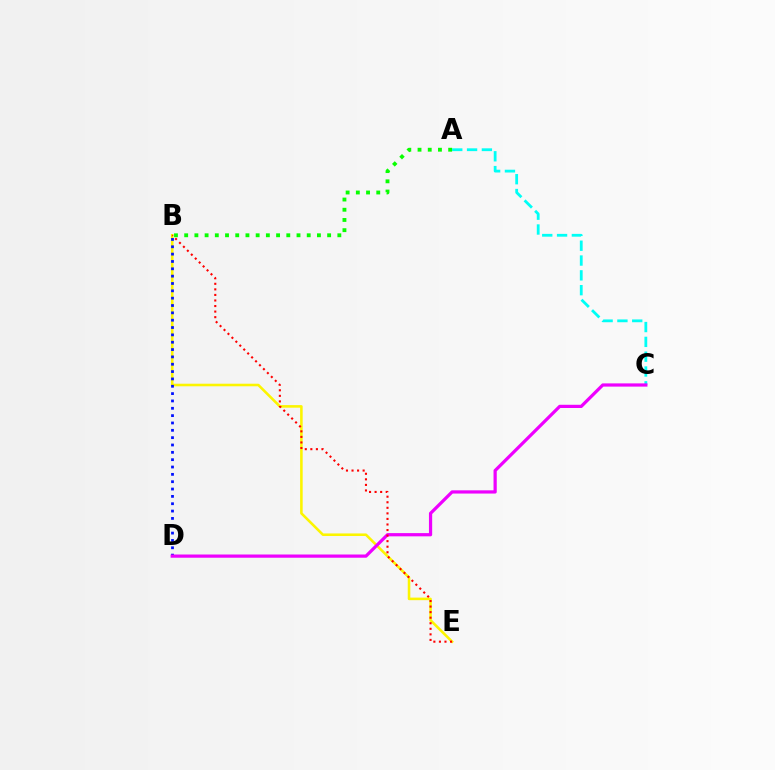{('A', 'C'): [{'color': '#00fff6', 'line_style': 'dashed', 'thickness': 2.01}], ('A', 'B'): [{'color': '#08ff00', 'line_style': 'dotted', 'thickness': 2.77}], ('B', 'E'): [{'color': '#fcf500', 'line_style': 'solid', 'thickness': 1.85}, {'color': '#ff0000', 'line_style': 'dotted', 'thickness': 1.51}], ('B', 'D'): [{'color': '#0010ff', 'line_style': 'dotted', 'thickness': 1.99}], ('C', 'D'): [{'color': '#ee00ff', 'line_style': 'solid', 'thickness': 2.32}]}